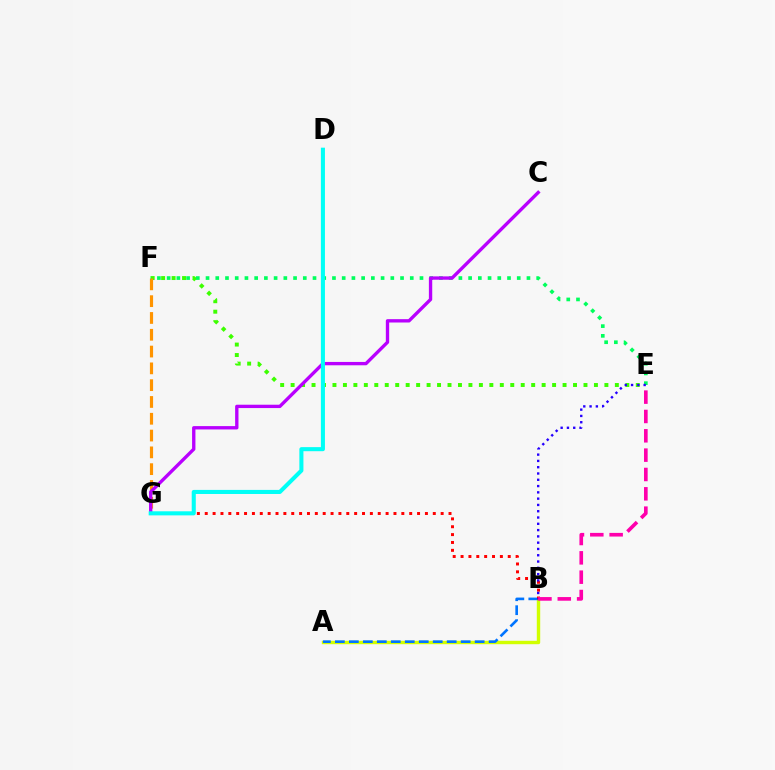{('E', 'F'): [{'color': '#3dff00', 'line_style': 'dotted', 'thickness': 2.84}, {'color': '#00ff5c', 'line_style': 'dotted', 'thickness': 2.64}], ('F', 'G'): [{'color': '#ff9400', 'line_style': 'dashed', 'thickness': 2.28}], ('A', 'B'): [{'color': '#d1ff00', 'line_style': 'solid', 'thickness': 2.45}, {'color': '#0074ff', 'line_style': 'dashed', 'thickness': 1.9}], ('C', 'G'): [{'color': '#b900ff', 'line_style': 'solid', 'thickness': 2.41}], ('B', 'G'): [{'color': '#ff0000', 'line_style': 'dotted', 'thickness': 2.14}], ('B', 'E'): [{'color': '#2500ff', 'line_style': 'dotted', 'thickness': 1.71}, {'color': '#ff00ac', 'line_style': 'dashed', 'thickness': 2.63}], ('D', 'G'): [{'color': '#00fff6', 'line_style': 'solid', 'thickness': 2.93}]}